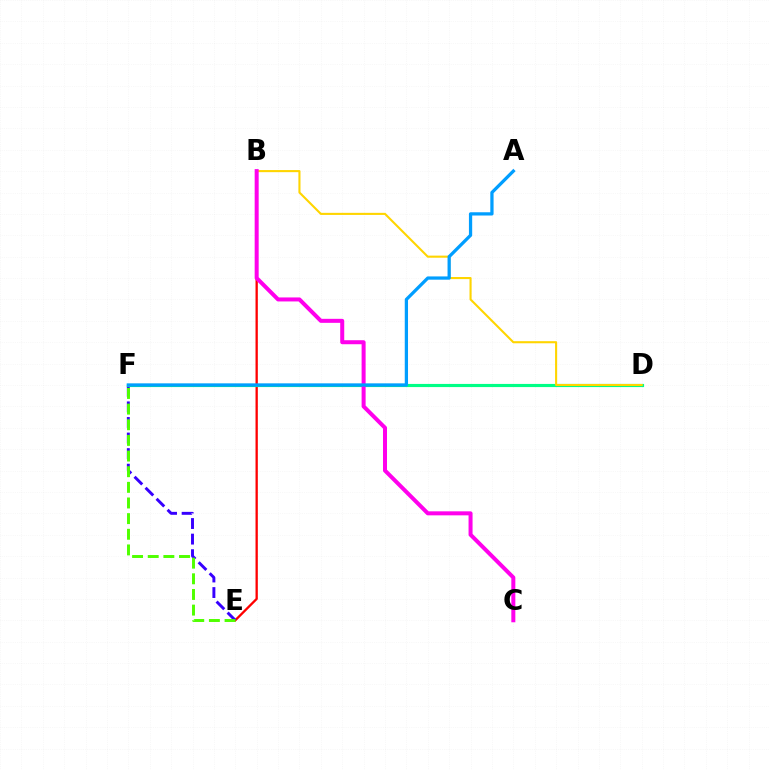{('B', 'E'): [{'color': '#ff0000', 'line_style': 'solid', 'thickness': 1.67}], ('E', 'F'): [{'color': '#3700ff', 'line_style': 'dashed', 'thickness': 2.12}, {'color': '#4fff00', 'line_style': 'dashed', 'thickness': 2.13}], ('D', 'F'): [{'color': '#00ff86', 'line_style': 'solid', 'thickness': 2.27}], ('B', 'D'): [{'color': '#ffd500', 'line_style': 'solid', 'thickness': 1.51}], ('B', 'C'): [{'color': '#ff00ed', 'line_style': 'solid', 'thickness': 2.89}], ('A', 'F'): [{'color': '#009eff', 'line_style': 'solid', 'thickness': 2.35}]}